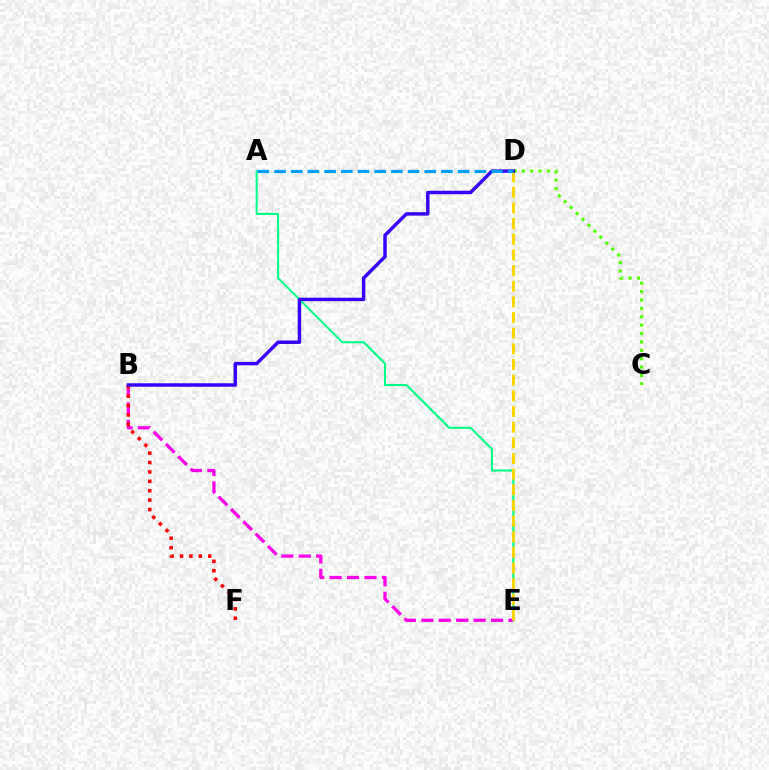{('C', 'D'): [{'color': '#4fff00', 'line_style': 'dotted', 'thickness': 2.28}], ('A', 'E'): [{'color': '#00ff86', 'line_style': 'solid', 'thickness': 1.5}], ('B', 'E'): [{'color': '#ff00ed', 'line_style': 'dashed', 'thickness': 2.37}], ('D', 'E'): [{'color': '#ffd500', 'line_style': 'dashed', 'thickness': 2.13}], ('B', 'F'): [{'color': '#ff0000', 'line_style': 'dotted', 'thickness': 2.55}], ('B', 'D'): [{'color': '#3700ff', 'line_style': 'solid', 'thickness': 2.49}], ('A', 'D'): [{'color': '#009eff', 'line_style': 'dashed', 'thickness': 2.27}]}